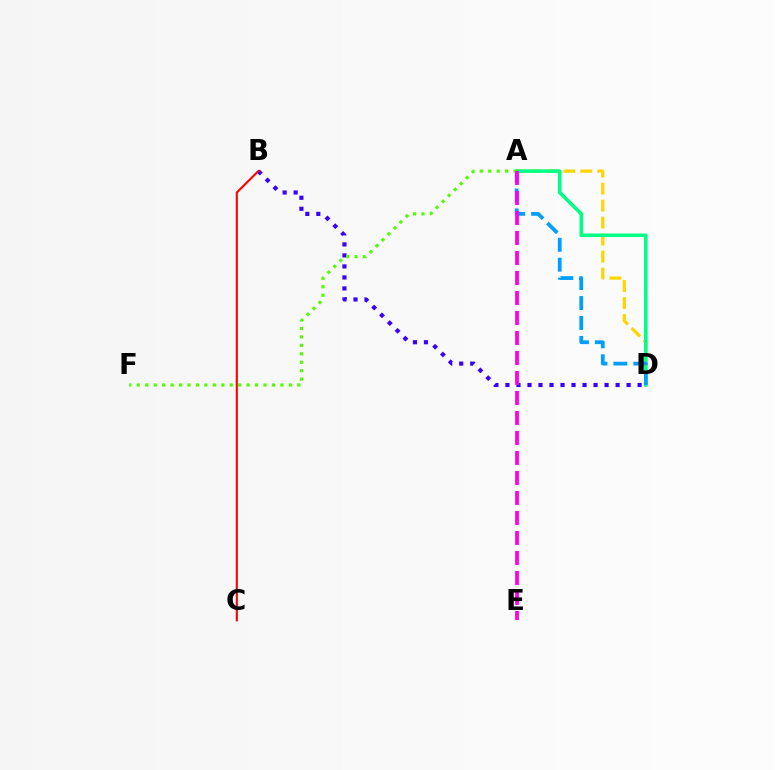{('B', 'D'): [{'color': '#3700ff', 'line_style': 'dotted', 'thickness': 2.99}], ('B', 'C'): [{'color': '#ff0000', 'line_style': 'solid', 'thickness': 1.51}], ('A', 'D'): [{'color': '#ffd500', 'line_style': 'dashed', 'thickness': 2.31}, {'color': '#00ff86', 'line_style': 'solid', 'thickness': 2.57}, {'color': '#009eff', 'line_style': 'dashed', 'thickness': 2.71}], ('A', 'F'): [{'color': '#4fff00', 'line_style': 'dotted', 'thickness': 2.29}], ('A', 'E'): [{'color': '#ff00ed', 'line_style': 'dashed', 'thickness': 2.72}]}